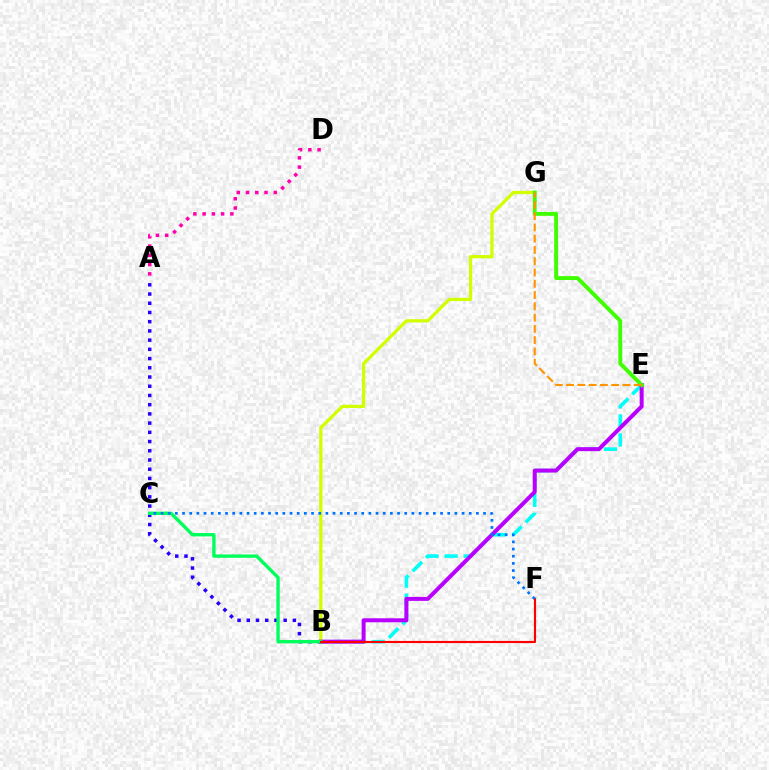{('B', 'E'): [{'color': '#00fff6', 'line_style': 'dashed', 'thickness': 2.59}, {'color': '#b900ff', 'line_style': 'solid', 'thickness': 2.87}], ('A', 'B'): [{'color': '#2500ff', 'line_style': 'dotted', 'thickness': 2.5}], ('B', 'G'): [{'color': '#d1ff00', 'line_style': 'solid', 'thickness': 2.33}], ('A', 'D'): [{'color': '#ff00ac', 'line_style': 'dotted', 'thickness': 2.51}], ('B', 'C'): [{'color': '#00ff5c', 'line_style': 'solid', 'thickness': 2.44}], ('B', 'F'): [{'color': '#ff0000', 'line_style': 'solid', 'thickness': 1.54}], ('E', 'G'): [{'color': '#3dff00', 'line_style': 'solid', 'thickness': 2.79}, {'color': '#ff9400', 'line_style': 'dashed', 'thickness': 1.53}], ('C', 'F'): [{'color': '#0074ff', 'line_style': 'dotted', 'thickness': 1.95}]}